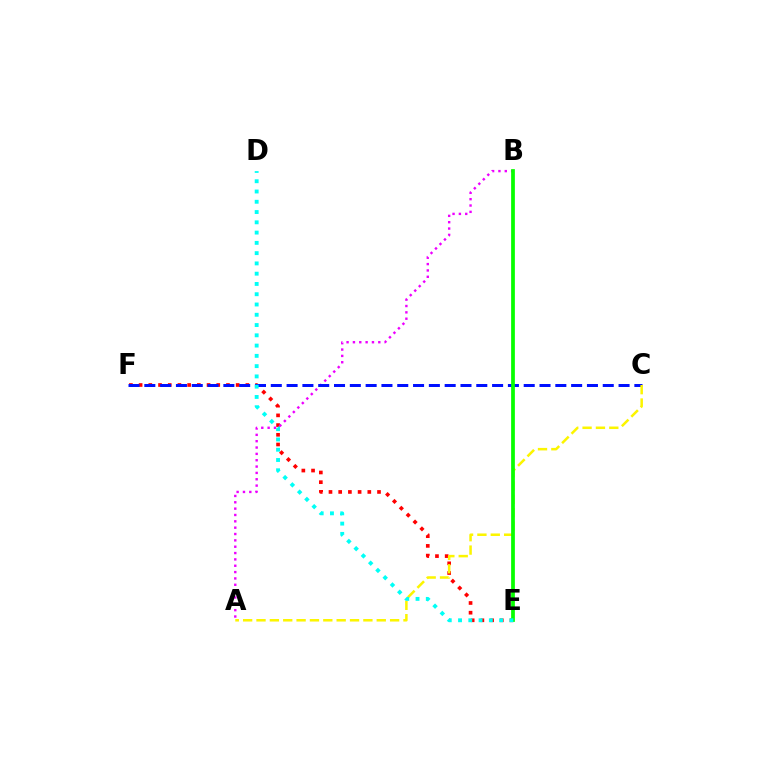{('E', 'F'): [{'color': '#ff0000', 'line_style': 'dotted', 'thickness': 2.64}], ('A', 'B'): [{'color': '#ee00ff', 'line_style': 'dotted', 'thickness': 1.72}], ('C', 'F'): [{'color': '#0010ff', 'line_style': 'dashed', 'thickness': 2.15}], ('A', 'C'): [{'color': '#fcf500', 'line_style': 'dashed', 'thickness': 1.82}], ('B', 'E'): [{'color': '#08ff00', 'line_style': 'solid', 'thickness': 2.7}], ('D', 'E'): [{'color': '#00fff6', 'line_style': 'dotted', 'thickness': 2.79}]}